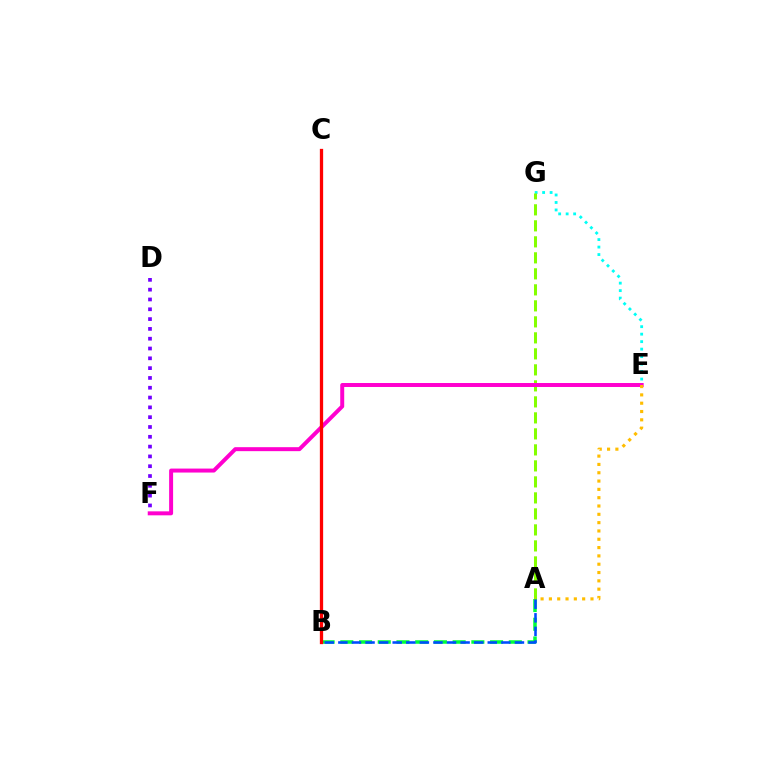{('E', 'G'): [{'color': '#00fff6', 'line_style': 'dotted', 'thickness': 2.03}], ('A', 'G'): [{'color': '#84ff00', 'line_style': 'dashed', 'thickness': 2.17}], ('A', 'B'): [{'color': '#00ff39', 'line_style': 'dashed', 'thickness': 2.54}, {'color': '#004bff', 'line_style': 'dashed', 'thickness': 1.85}], ('D', 'F'): [{'color': '#7200ff', 'line_style': 'dotted', 'thickness': 2.66}], ('E', 'F'): [{'color': '#ff00cf', 'line_style': 'solid', 'thickness': 2.86}], ('A', 'E'): [{'color': '#ffbd00', 'line_style': 'dotted', 'thickness': 2.26}], ('B', 'C'): [{'color': '#ff0000', 'line_style': 'solid', 'thickness': 2.36}]}